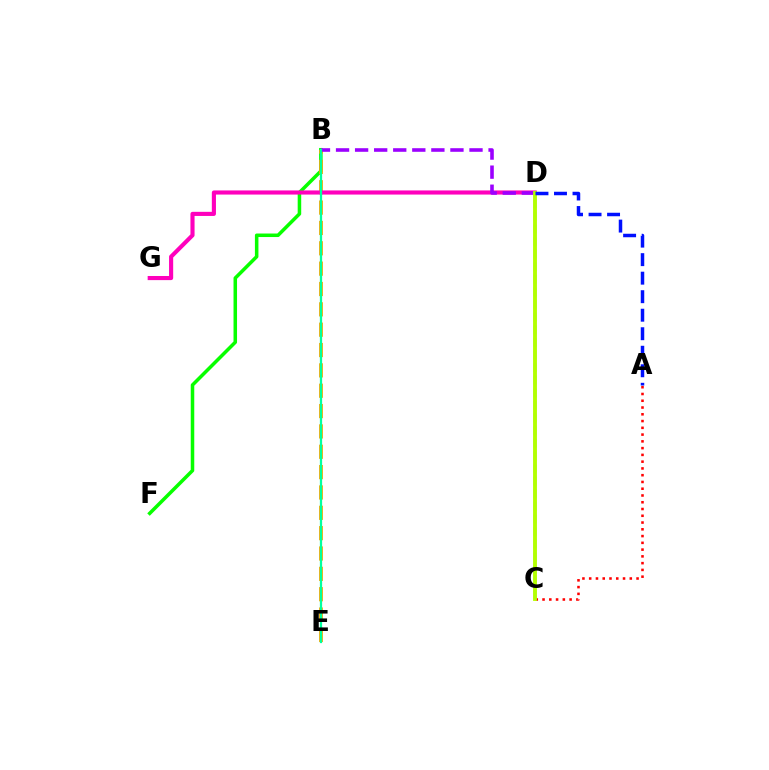{('B', 'F'): [{'color': '#08ff00', 'line_style': 'solid', 'thickness': 2.54}], ('C', 'D'): [{'color': '#00b5ff', 'line_style': 'dashed', 'thickness': 1.71}, {'color': '#b3ff00', 'line_style': 'solid', 'thickness': 2.78}], ('B', 'E'): [{'color': '#ffa500', 'line_style': 'dashed', 'thickness': 2.76}, {'color': '#00ff9d', 'line_style': 'solid', 'thickness': 1.62}], ('D', 'G'): [{'color': '#ff00bd', 'line_style': 'solid', 'thickness': 2.97}], ('B', 'D'): [{'color': '#9b00ff', 'line_style': 'dashed', 'thickness': 2.59}], ('A', 'C'): [{'color': '#ff0000', 'line_style': 'dotted', 'thickness': 1.84}], ('A', 'D'): [{'color': '#0010ff', 'line_style': 'dashed', 'thickness': 2.52}]}